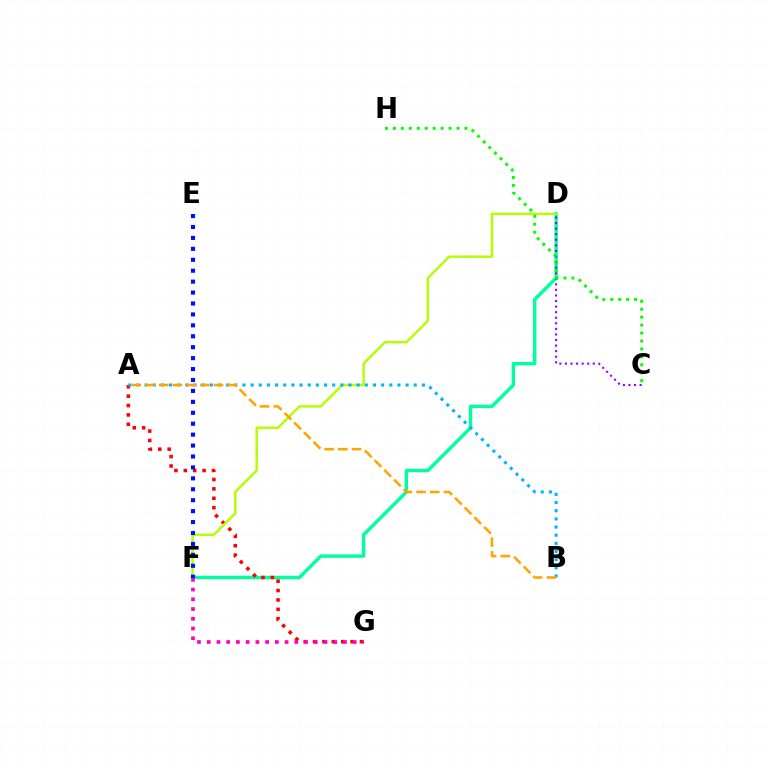{('D', 'F'): [{'color': '#00ff9d', 'line_style': 'solid', 'thickness': 2.46}, {'color': '#b3ff00', 'line_style': 'solid', 'thickness': 1.76}], ('A', 'G'): [{'color': '#ff0000', 'line_style': 'dotted', 'thickness': 2.55}], ('C', 'D'): [{'color': '#9b00ff', 'line_style': 'dotted', 'thickness': 1.51}], ('F', 'G'): [{'color': '#ff00bd', 'line_style': 'dotted', 'thickness': 2.64}], ('A', 'B'): [{'color': '#00b5ff', 'line_style': 'dotted', 'thickness': 2.22}, {'color': '#ffa500', 'line_style': 'dashed', 'thickness': 1.86}], ('E', 'F'): [{'color': '#0010ff', 'line_style': 'dotted', 'thickness': 2.97}], ('C', 'H'): [{'color': '#08ff00', 'line_style': 'dotted', 'thickness': 2.16}]}